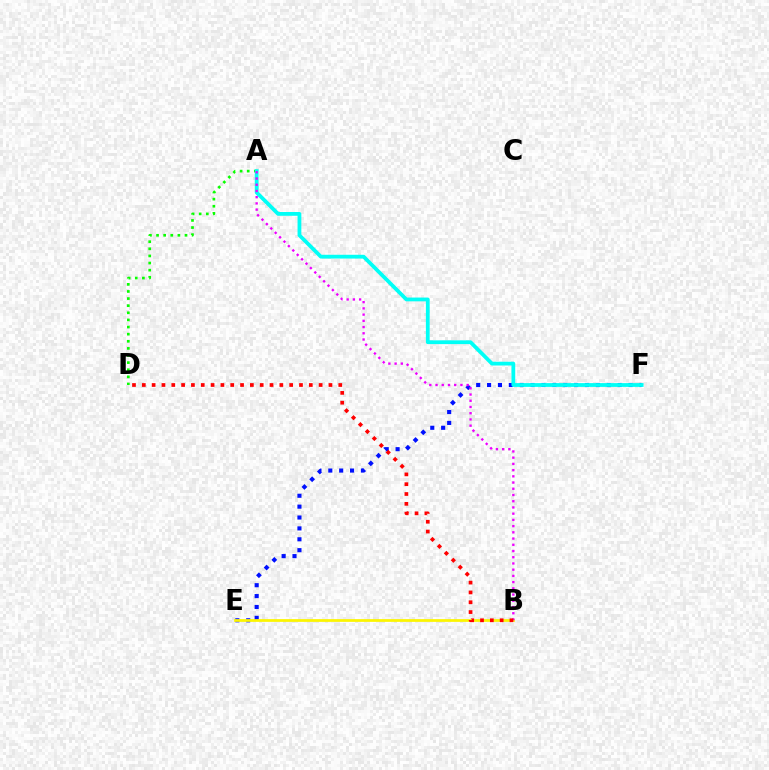{('E', 'F'): [{'color': '#0010ff', 'line_style': 'dotted', 'thickness': 2.96}], ('A', 'D'): [{'color': '#08ff00', 'line_style': 'dotted', 'thickness': 1.93}], ('B', 'E'): [{'color': '#fcf500', 'line_style': 'solid', 'thickness': 1.97}], ('A', 'F'): [{'color': '#00fff6', 'line_style': 'solid', 'thickness': 2.72}], ('A', 'B'): [{'color': '#ee00ff', 'line_style': 'dotted', 'thickness': 1.69}], ('B', 'D'): [{'color': '#ff0000', 'line_style': 'dotted', 'thickness': 2.67}]}